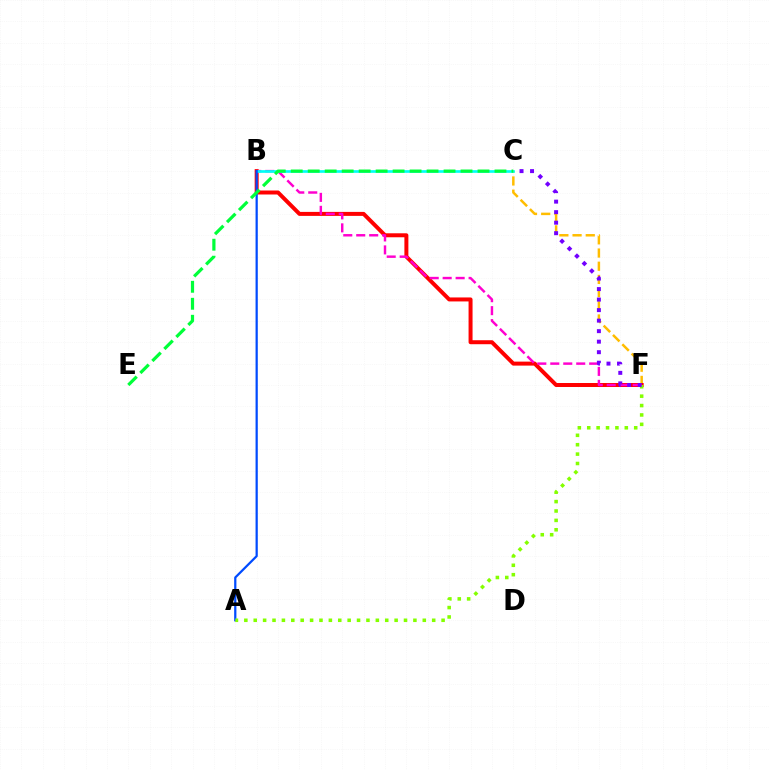{('C', 'F'): [{'color': '#ffbd00', 'line_style': 'dashed', 'thickness': 1.79}, {'color': '#7200ff', 'line_style': 'dotted', 'thickness': 2.86}], ('B', 'F'): [{'color': '#ff0000', 'line_style': 'solid', 'thickness': 2.87}, {'color': '#ff00cf', 'line_style': 'dashed', 'thickness': 1.76}], ('B', 'C'): [{'color': '#00fff6', 'line_style': 'solid', 'thickness': 1.93}], ('A', 'B'): [{'color': '#004bff', 'line_style': 'solid', 'thickness': 1.61}], ('A', 'F'): [{'color': '#84ff00', 'line_style': 'dotted', 'thickness': 2.55}], ('C', 'E'): [{'color': '#00ff39', 'line_style': 'dashed', 'thickness': 2.31}]}